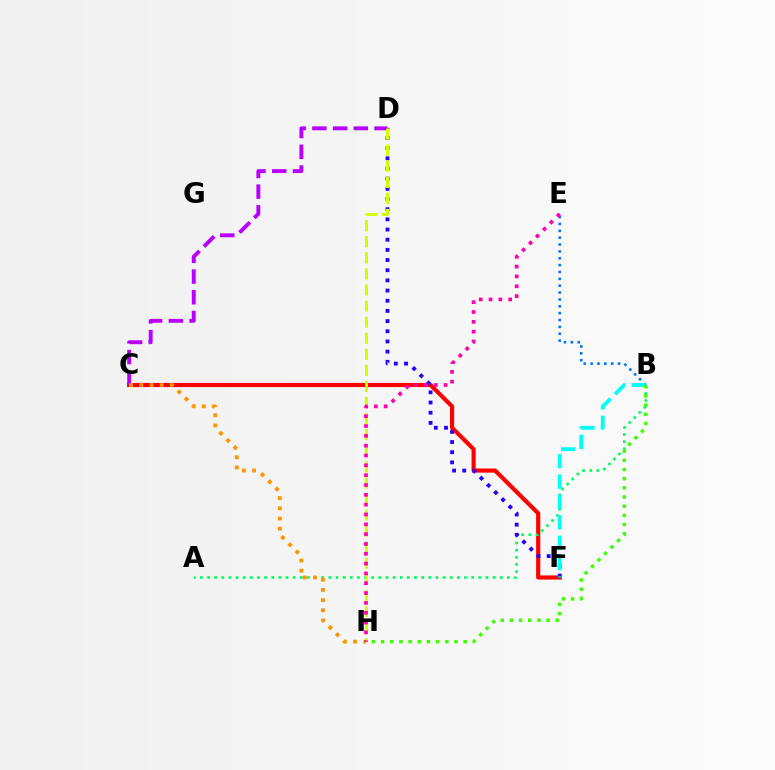{('C', 'F'): [{'color': '#ff0000', 'line_style': 'solid', 'thickness': 2.98}], ('C', 'D'): [{'color': '#b900ff', 'line_style': 'dashed', 'thickness': 2.82}], ('B', 'E'): [{'color': '#0074ff', 'line_style': 'dotted', 'thickness': 1.86}], ('A', 'B'): [{'color': '#00ff5c', 'line_style': 'dotted', 'thickness': 1.94}], ('D', 'F'): [{'color': '#2500ff', 'line_style': 'dotted', 'thickness': 2.76}], ('D', 'H'): [{'color': '#d1ff00', 'line_style': 'dashed', 'thickness': 2.18}], ('C', 'H'): [{'color': '#ff9400', 'line_style': 'dotted', 'thickness': 2.77}], ('B', 'F'): [{'color': '#00fff6', 'line_style': 'dashed', 'thickness': 2.77}], ('E', 'H'): [{'color': '#ff00ac', 'line_style': 'dotted', 'thickness': 2.67}], ('B', 'H'): [{'color': '#3dff00', 'line_style': 'dotted', 'thickness': 2.49}]}